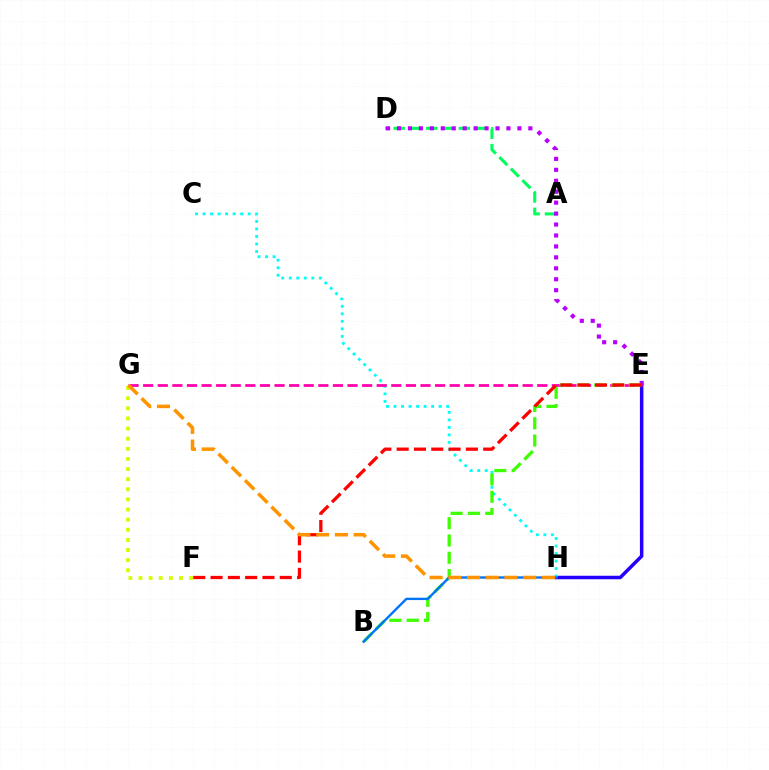{('E', 'H'): [{'color': '#2500ff', 'line_style': 'solid', 'thickness': 2.53}], ('C', 'H'): [{'color': '#00fff6', 'line_style': 'dotted', 'thickness': 2.04}], ('F', 'G'): [{'color': '#d1ff00', 'line_style': 'dotted', 'thickness': 2.75}], ('A', 'D'): [{'color': '#00ff5c', 'line_style': 'dashed', 'thickness': 2.21}], ('D', 'E'): [{'color': '#b900ff', 'line_style': 'dotted', 'thickness': 2.97}], ('E', 'G'): [{'color': '#ff00ac', 'line_style': 'dashed', 'thickness': 1.98}], ('B', 'E'): [{'color': '#3dff00', 'line_style': 'dashed', 'thickness': 2.35}], ('E', 'F'): [{'color': '#ff0000', 'line_style': 'dashed', 'thickness': 2.35}], ('B', 'H'): [{'color': '#0074ff', 'line_style': 'solid', 'thickness': 1.7}], ('G', 'H'): [{'color': '#ff9400', 'line_style': 'dashed', 'thickness': 2.55}]}